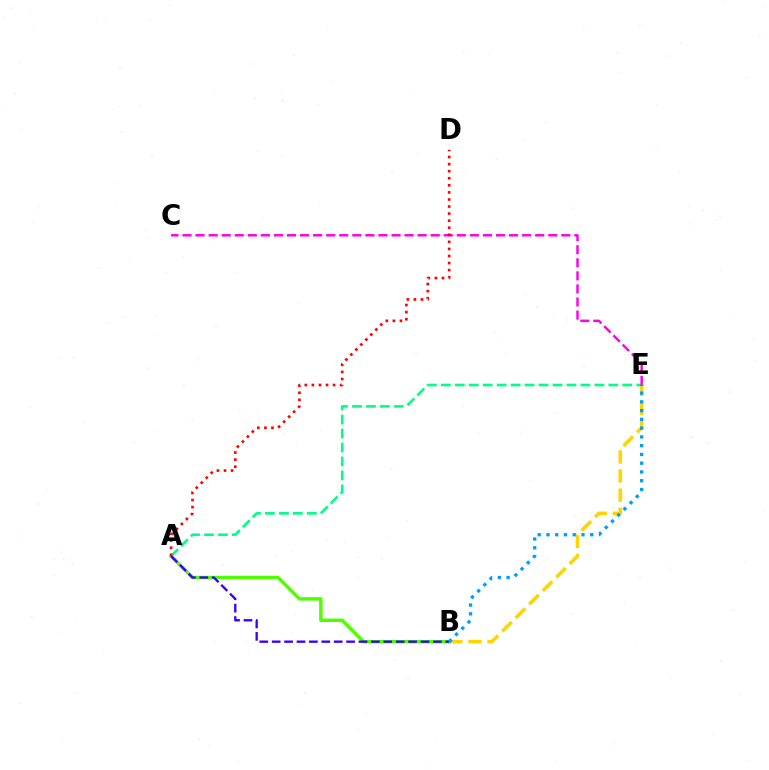{('B', 'E'): [{'color': '#ffd500', 'line_style': 'dashed', 'thickness': 2.59}, {'color': '#009eff', 'line_style': 'dotted', 'thickness': 2.38}], ('A', 'E'): [{'color': '#00ff86', 'line_style': 'dashed', 'thickness': 1.9}], ('A', 'B'): [{'color': '#4fff00', 'line_style': 'solid', 'thickness': 2.47}, {'color': '#3700ff', 'line_style': 'dashed', 'thickness': 1.68}], ('C', 'E'): [{'color': '#ff00ed', 'line_style': 'dashed', 'thickness': 1.77}], ('A', 'D'): [{'color': '#ff0000', 'line_style': 'dotted', 'thickness': 1.92}]}